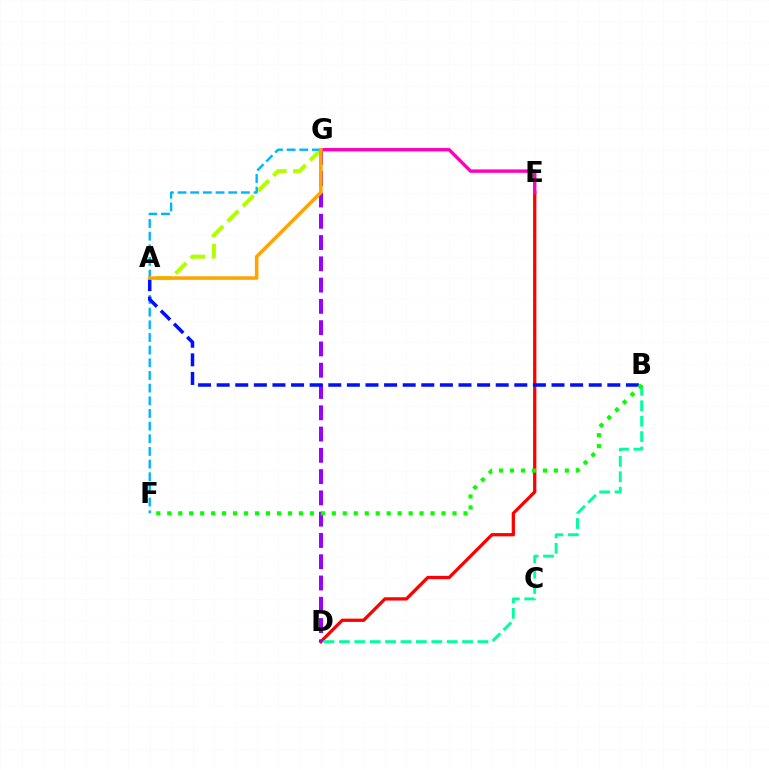{('D', 'E'): [{'color': '#ff0000', 'line_style': 'solid', 'thickness': 2.36}], ('A', 'G'): [{'color': '#b3ff00', 'line_style': 'dashed', 'thickness': 2.93}, {'color': '#ffa500', 'line_style': 'solid', 'thickness': 2.56}], ('D', 'G'): [{'color': '#9b00ff', 'line_style': 'dashed', 'thickness': 2.89}], ('E', 'G'): [{'color': '#ff00bd', 'line_style': 'solid', 'thickness': 2.44}], ('F', 'G'): [{'color': '#00b5ff', 'line_style': 'dashed', 'thickness': 1.72}], ('B', 'D'): [{'color': '#00ff9d', 'line_style': 'dashed', 'thickness': 2.09}], ('A', 'B'): [{'color': '#0010ff', 'line_style': 'dashed', 'thickness': 2.53}], ('B', 'F'): [{'color': '#08ff00', 'line_style': 'dotted', 'thickness': 2.98}]}